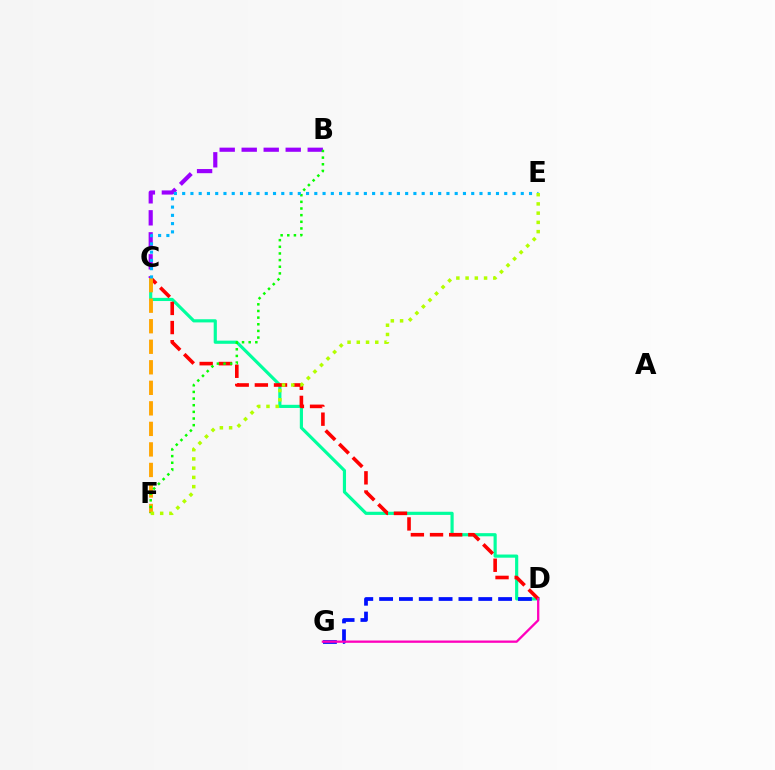{('C', 'D'): [{'color': '#00ff9d', 'line_style': 'solid', 'thickness': 2.28}, {'color': '#ff0000', 'line_style': 'dashed', 'thickness': 2.6}], ('B', 'C'): [{'color': '#9b00ff', 'line_style': 'dashed', 'thickness': 2.99}], ('D', 'G'): [{'color': '#0010ff', 'line_style': 'dashed', 'thickness': 2.69}, {'color': '#ff00bd', 'line_style': 'solid', 'thickness': 1.65}], ('C', 'F'): [{'color': '#ffa500', 'line_style': 'dashed', 'thickness': 2.79}], ('B', 'F'): [{'color': '#08ff00', 'line_style': 'dotted', 'thickness': 1.81}], ('C', 'E'): [{'color': '#00b5ff', 'line_style': 'dotted', 'thickness': 2.24}], ('E', 'F'): [{'color': '#b3ff00', 'line_style': 'dotted', 'thickness': 2.51}]}